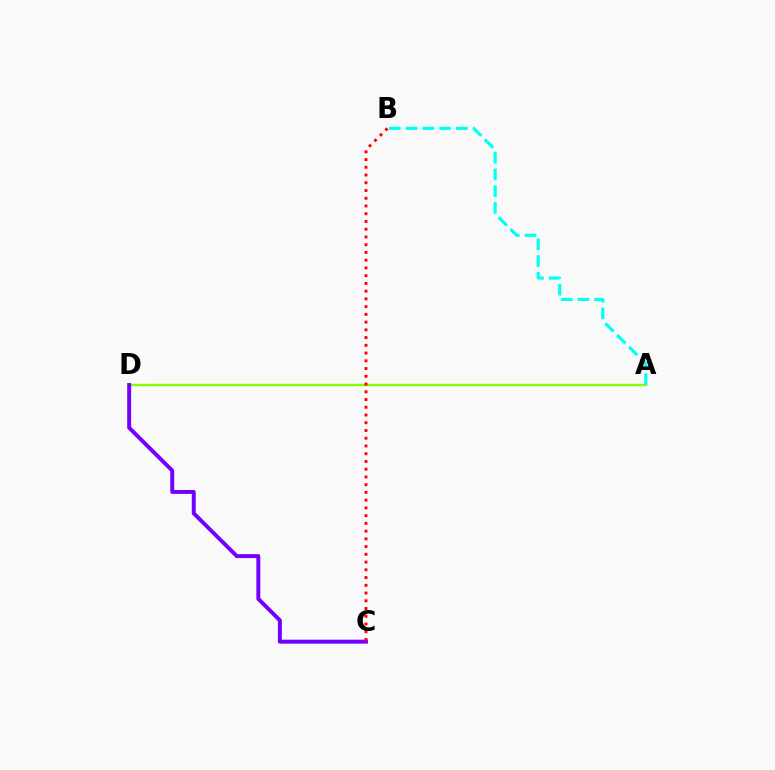{('A', 'D'): [{'color': '#84ff00', 'line_style': 'solid', 'thickness': 1.72}], ('C', 'D'): [{'color': '#7200ff', 'line_style': 'solid', 'thickness': 2.83}], ('B', 'C'): [{'color': '#ff0000', 'line_style': 'dotted', 'thickness': 2.1}], ('A', 'B'): [{'color': '#00fff6', 'line_style': 'dashed', 'thickness': 2.27}]}